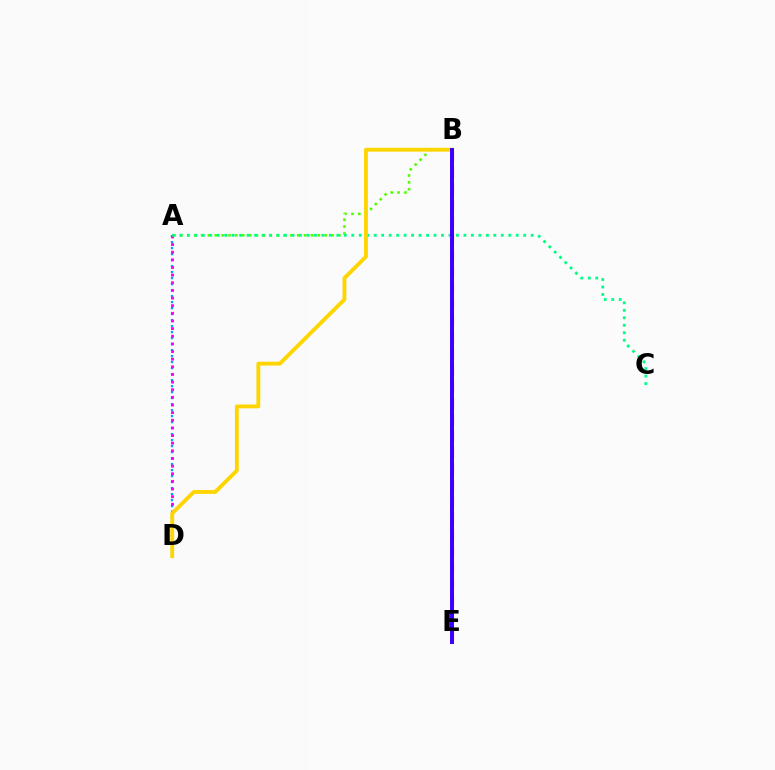{('A', 'B'): [{'color': '#4fff00', 'line_style': 'dotted', 'thickness': 1.87}], ('A', 'D'): [{'color': '#009eff', 'line_style': 'dotted', 'thickness': 1.63}, {'color': '#ff00ed', 'line_style': 'dotted', 'thickness': 2.08}], ('B', 'E'): [{'color': '#ff0000', 'line_style': 'dashed', 'thickness': 2.24}, {'color': '#3700ff', 'line_style': 'solid', 'thickness': 2.84}], ('A', 'C'): [{'color': '#00ff86', 'line_style': 'dotted', 'thickness': 2.03}], ('B', 'D'): [{'color': '#ffd500', 'line_style': 'solid', 'thickness': 2.77}]}